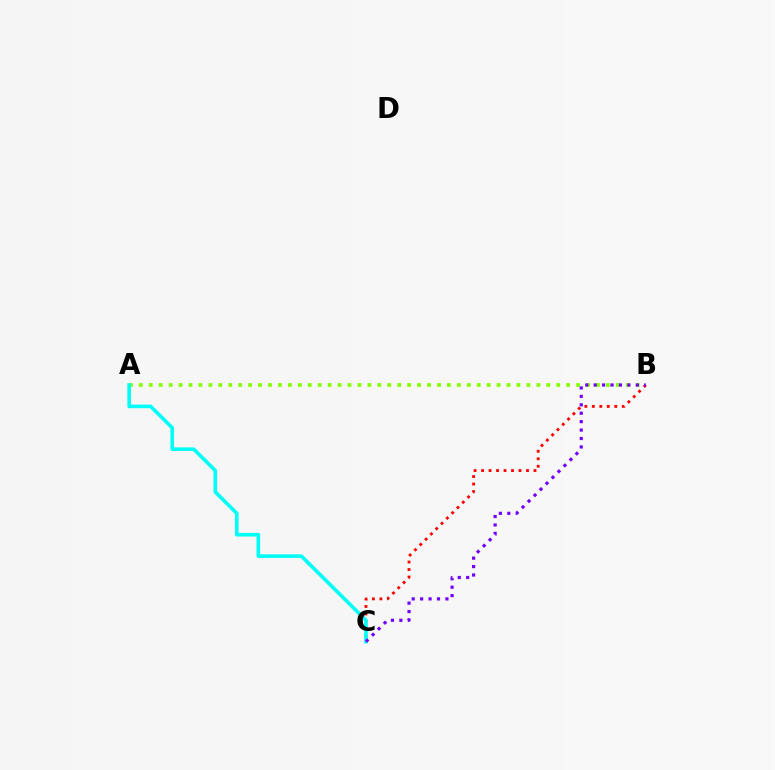{('B', 'C'): [{'color': '#ff0000', 'line_style': 'dotted', 'thickness': 2.03}, {'color': '#7200ff', 'line_style': 'dotted', 'thickness': 2.29}], ('A', 'B'): [{'color': '#84ff00', 'line_style': 'dotted', 'thickness': 2.7}], ('A', 'C'): [{'color': '#00fff6', 'line_style': 'solid', 'thickness': 2.6}]}